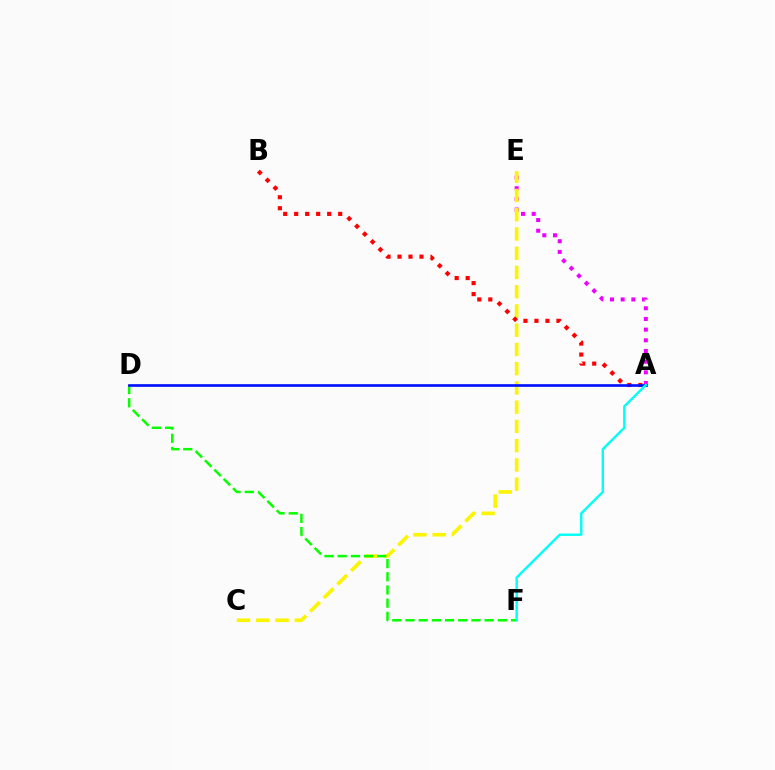{('A', 'E'): [{'color': '#ee00ff', 'line_style': 'dotted', 'thickness': 2.9}], ('C', 'E'): [{'color': '#fcf500', 'line_style': 'dashed', 'thickness': 2.61}], ('A', 'B'): [{'color': '#ff0000', 'line_style': 'dotted', 'thickness': 2.99}], ('D', 'F'): [{'color': '#08ff00', 'line_style': 'dashed', 'thickness': 1.79}], ('A', 'D'): [{'color': '#0010ff', 'line_style': 'solid', 'thickness': 1.91}], ('A', 'F'): [{'color': '#00fff6', 'line_style': 'solid', 'thickness': 1.72}]}